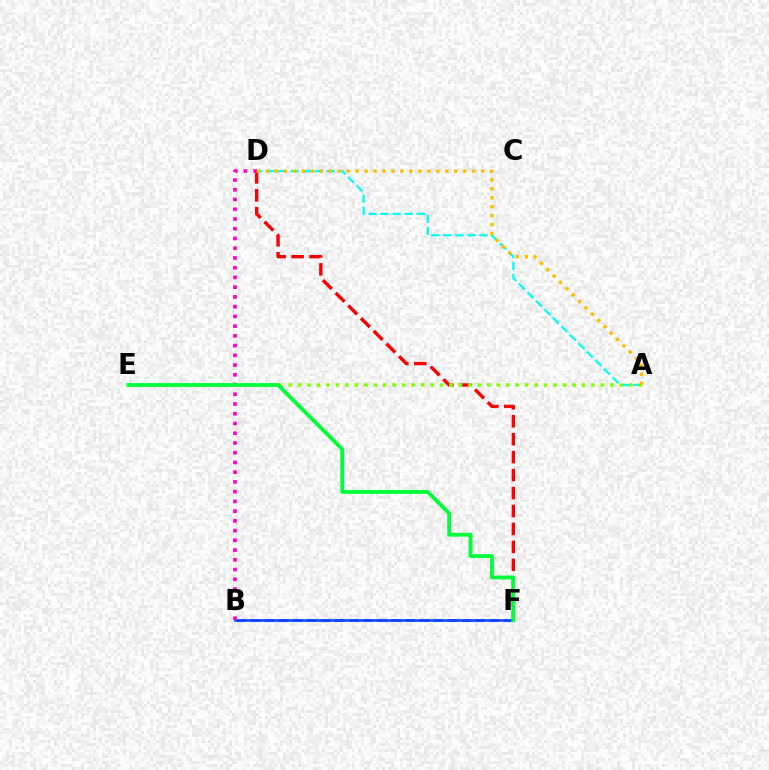{('B', 'F'): [{'color': '#7200ff', 'line_style': 'dashed', 'thickness': 1.91}, {'color': '#004bff', 'line_style': 'solid', 'thickness': 1.82}], ('A', 'D'): [{'color': '#00fff6', 'line_style': 'dashed', 'thickness': 1.63}, {'color': '#ffbd00', 'line_style': 'dotted', 'thickness': 2.44}], ('D', 'F'): [{'color': '#ff0000', 'line_style': 'dashed', 'thickness': 2.44}], ('A', 'E'): [{'color': '#84ff00', 'line_style': 'dotted', 'thickness': 2.57}], ('B', 'D'): [{'color': '#ff00cf', 'line_style': 'dotted', 'thickness': 2.65}], ('E', 'F'): [{'color': '#00ff39', 'line_style': 'solid', 'thickness': 2.75}]}